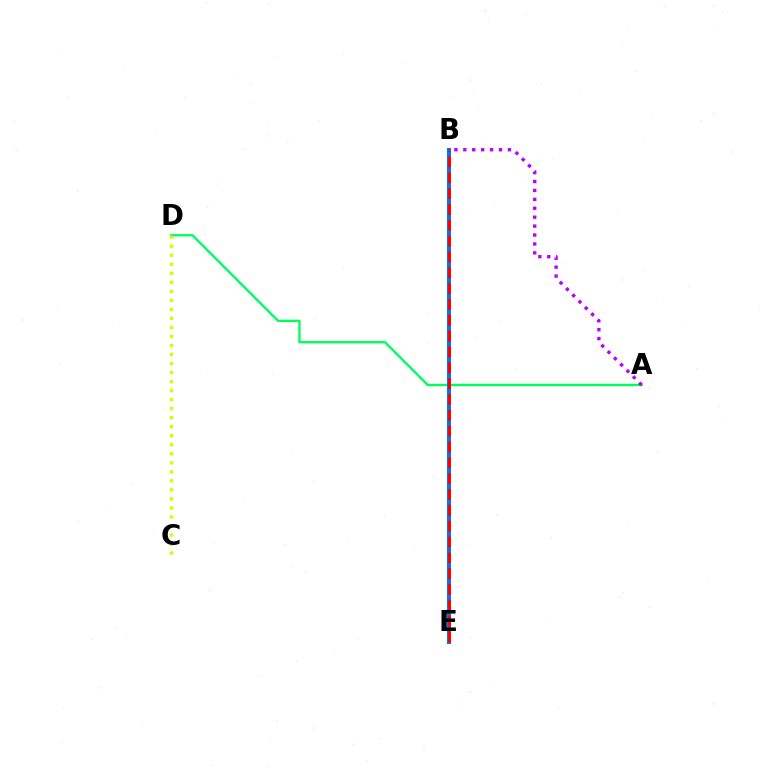{('A', 'D'): [{'color': '#00ff5c', 'line_style': 'solid', 'thickness': 1.71}], ('A', 'B'): [{'color': '#b900ff', 'line_style': 'dotted', 'thickness': 2.42}], ('C', 'D'): [{'color': '#d1ff00', 'line_style': 'dotted', 'thickness': 2.45}], ('B', 'E'): [{'color': '#0074ff', 'line_style': 'solid', 'thickness': 2.87}, {'color': '#ff0000', 'line_style': 'dashed', 'thickness': 2.15}]}